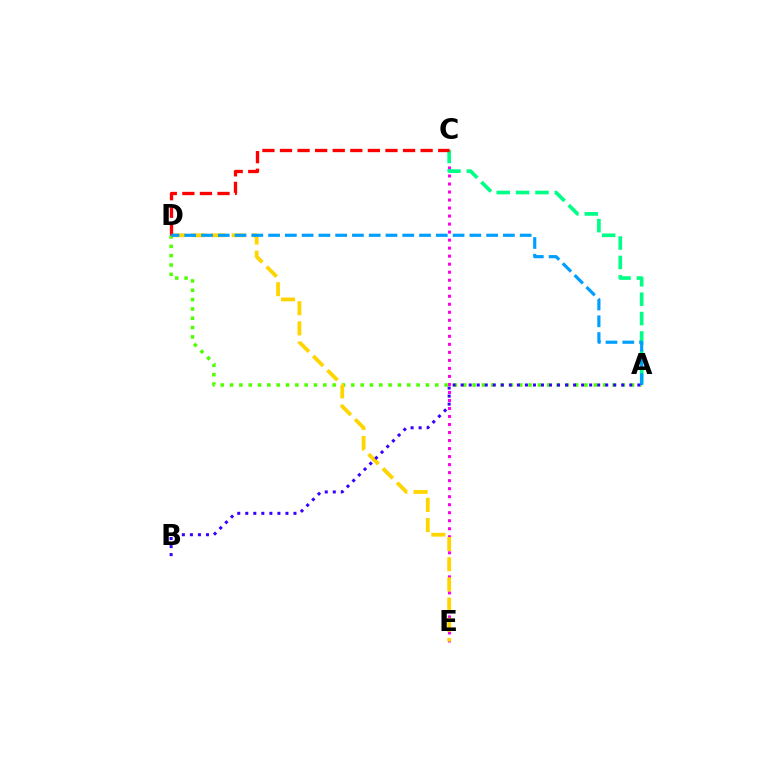{('C', 'E'): [{'color': '#ff00ed', 'line_style': 'dotted', 'thickness': 2.18}], ('A', 'D'): [{'color': '#4fff00', 'line_style': 'dotted', 'thickness': 2.53}, {'color': '#009eff', 'line_style': 'dashed', 'thickness': 2.28}], ('A', 'C'): [{'color': '#00ff86', 'line_style': 'dashed', 'thickness': 2.63}], ('D', 'E'): [{'color': '#ffd500', 'line_style': 'dashed', 'thickness': 2.74}], ('C', 'D'): [{'color': '#ff0000', 'line_style': 'dashed', 'thickness': 2.39}], ('A', 'B'): [{'color': '#3700ff', 'line_style': 'dotted', 'thickness': 2.18}]}